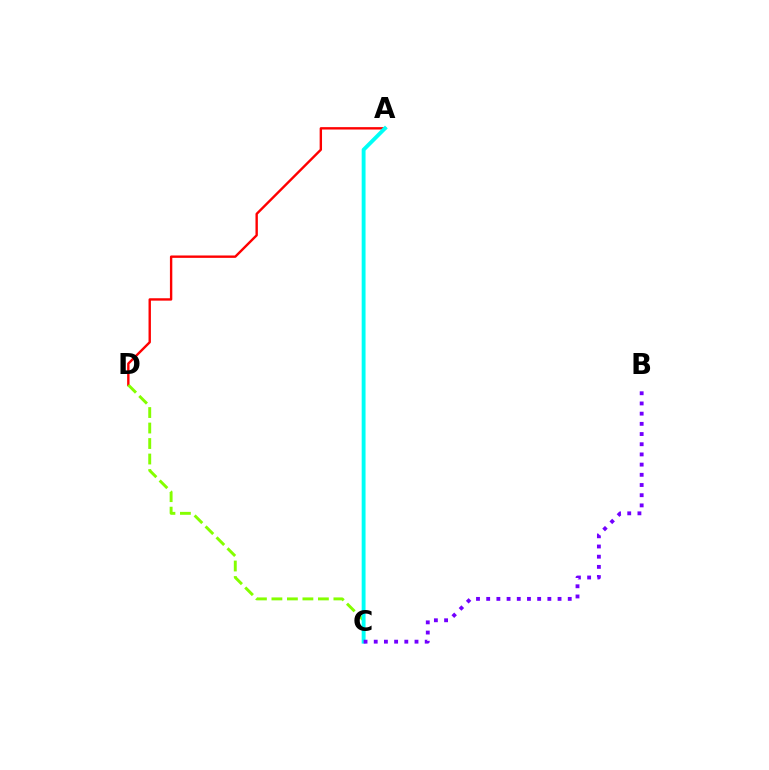{('A', 'D'): [{'color': '#ff0000', 'line_style': 'solid', 'thickness': 1.72}], ('C', 'D'): [{'color': '#84ff00', 'line_style': 'dashed', 'thickness': 2.11}], ('A', 'C'): [{'color': '#00fff6', 'line_style': 'solid', 'thickness': 2.78}], ('B', 'C'): [{'color': '#7200ff', 'line_style': 'dotted', 'thickness': 2.77}]}